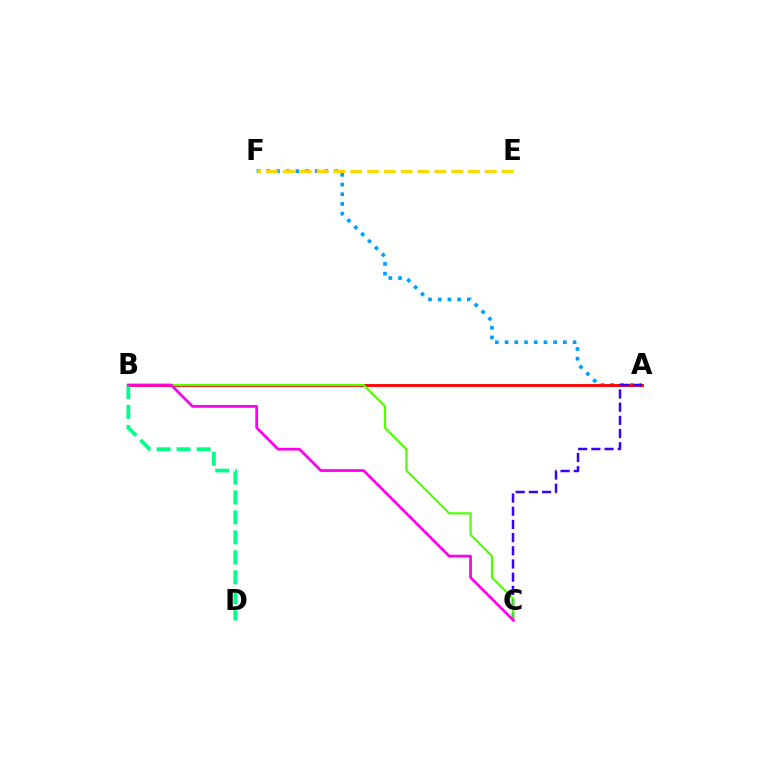{('A', 'F'): [{'color': '#009eff', 'line_style': 'dotted', 'thickness': 2.64}], ('A', 'B'): [{'color': '#ff0000', 'line_style': 'solid', 'thickness': 2.03}], ('A', 'C'): [{'color': '#3700ff', 'line_style': 'dashed', 'thickness': 1.79}], ('B', 'C'): [{'color': '#4fff00', 'line_style': 'solid', 'thickness': 1.57}, {'color': '#ff00ed', 'line_style': 'solid', 'thickness': 1.97}], ('E', 'F'): [{'color': '#ffd500', 'line_style': 'dashed', 'thickness': 2.29}], ('B', 'D'): [{'color': '#00ff86', 'line_style': 'dashed', 'thickness': 2.71}]}